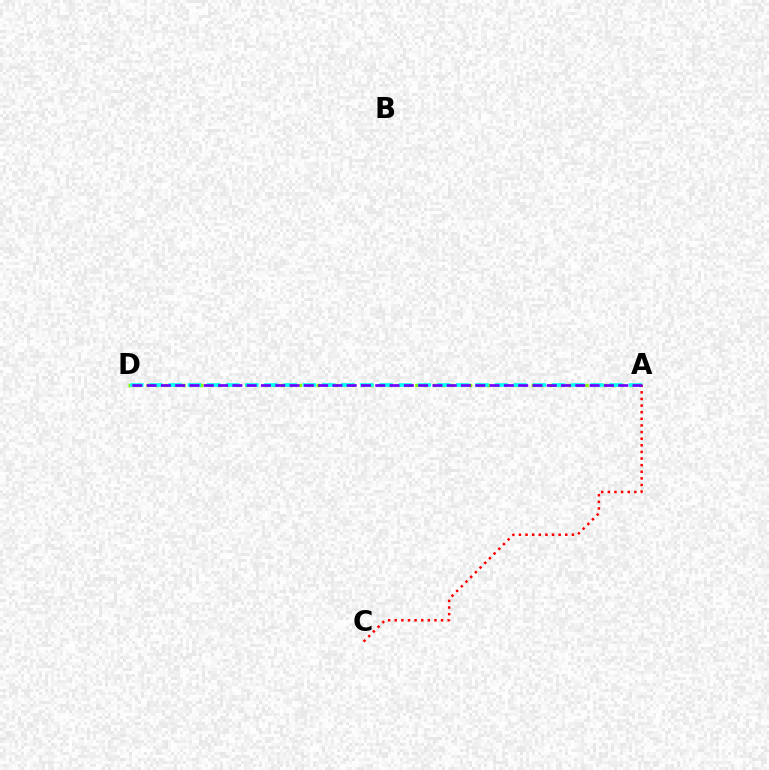{('A', 'D'): [{'color': '#84ff00', 'line_style': 'dotted', 'thickness': 2.43}, {'color': '#00fff6', 'line_style': 'dashed', 'thickness': 2.6}, {'color': '#7200ff', 'line_style': 'dashed', 'thickness': 1.94}], ('A', 'C'): [{'color': '#ff0000', 'line_style': 'dotted', 'thickness': 1.8}]}